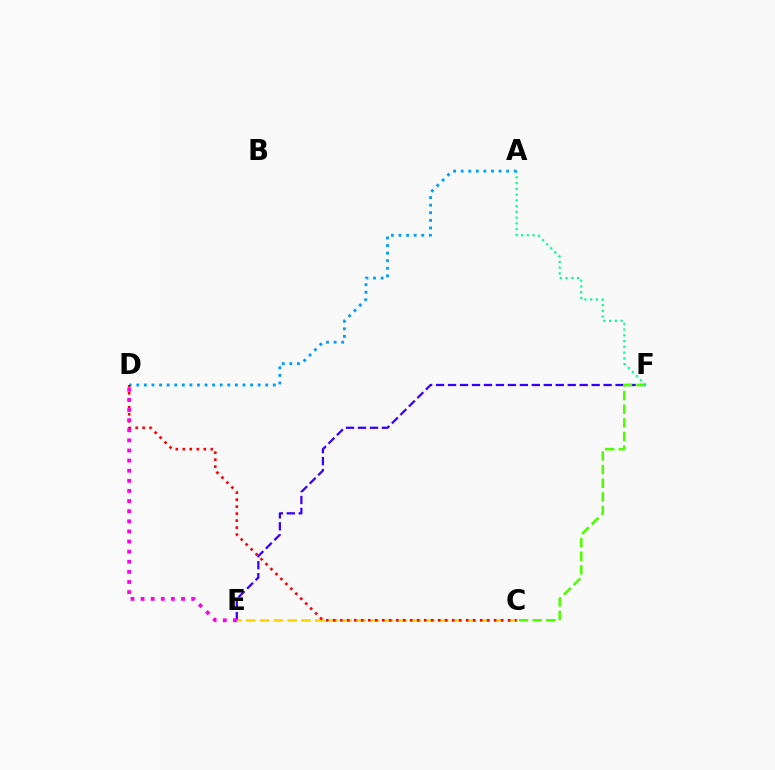{('E', 'F'): [{'color': '#3700ff', 'line_style': 'dashed', 'thickness': 1.63}], ('C', 'F'): [{'color': '#4fff00', 'line_style': 'dashed', 'thickness': 1.85}], ('A', 'F'): [{'color': '#00ff86', 'line_style': 'dotted', 'thickness': 1.56}], ('C', 'E'): [{'color': '#ffd500', 'line_style': 'dashed', 'thickness': 1.87}], ('A', 'D'): [{'color': '#009eff', 'line_style': 'dotted', 'thickness': 2.06}], ('C', 'D'): [{'color': '#ff0000', 'line_style': 'dotted', 'thickness': 1.9}], ('D', 'E'): [{'color': '#ff00ed', 'line_style': 'dotted', 'thickness': 2.75}]}